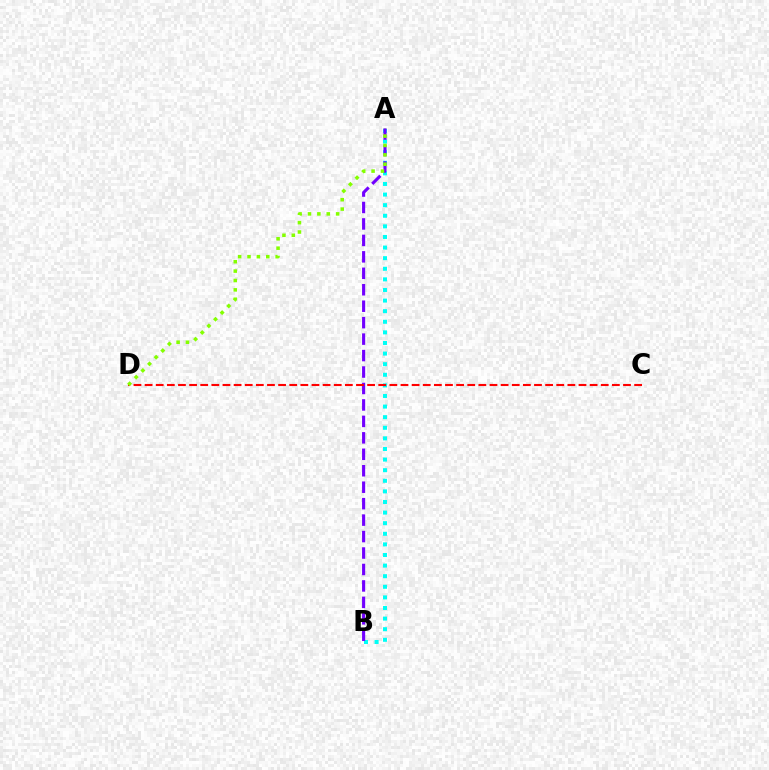{('A', 'B'): [{'color': '#00fff6', 'line_style': 'dotted', 'thickness': 2.88}, {'color': '#7200ff', 'line_style': 'dashed', 'thickness': 2.24}], ('C', 'D'): [{'color': '#ff0000', 'line_style': 'dashed', 'thickness': 1.51}], ('A', 'D'): [{'color': '#84ff00', 'line_style': 'dotted', 'thickness': 2.55}]}